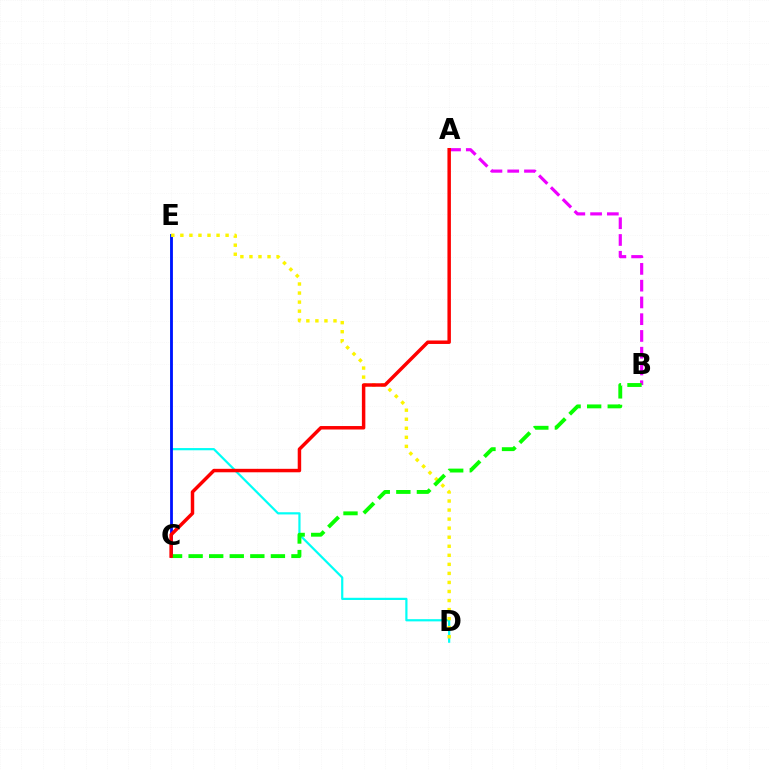{('D', 'E'): [{'color': '#00fff6', 'line_style': 'solid', 'thickness': 1.59}, {'color': '#fcf500', 'line_style': 'dotted', 'thickness': 2.46}], ('C', 'E'): [{'color': '#0010ff', 'line_style': 'solid', 'thickness': 2.01}], ('A', 'B'): [{'color': '#ee00ff', 'line_style': 'dashed', 'thickness': 2.28}], ('B', 'C'): [{'color': '#08ff00', 'line_style': 'dashed', 'thickness': 2.79}], ('A', 'C'): [{'color': '#ff0000', 'line_style': 'solid', 'thickness': 2.5}]}